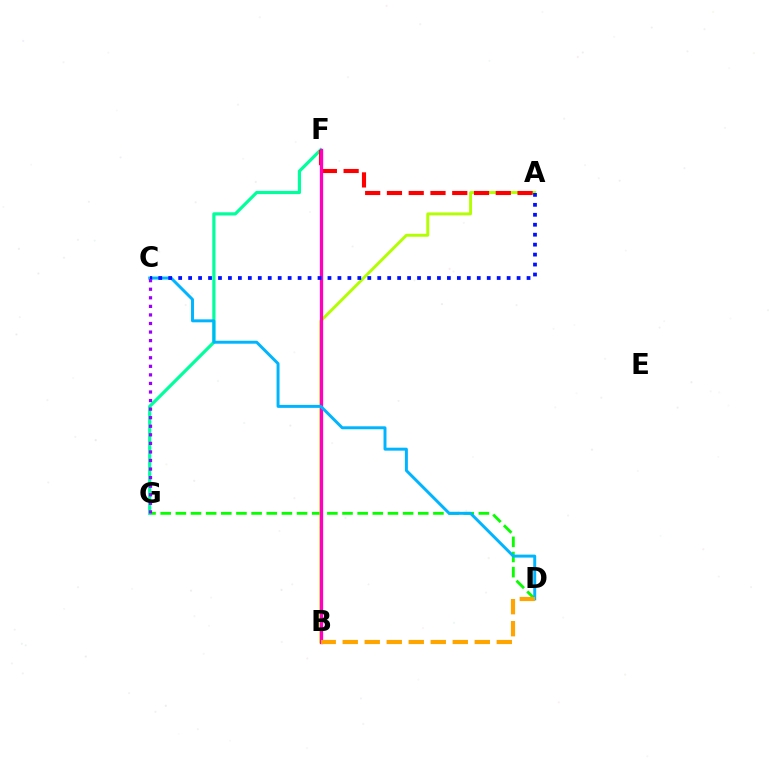{('D', 'G'): [{'color': '#08ff00', 'line_style': 'dashed', 'thickness': 2.06}], ('F', 'G'): [{'color': '#00ff9d', 'line_style': 'solid', 'thickness': 2.29}], ('A', 'B'): [{'color': '#b3ff00', 'line_style': 'solid', 'thickness': 2.1}], ('A', 'F'): [{'color': '#ff0000', 'line_style': 'dashed', 'thickness': 2.96}], ('B', 'F'): [{'color': '#ff00bd', 'line_style': 'solid', 'thickness': 2.38}], ('C', 'D'): [{'color': '#00b5ff', 'line_style': 'solid', 'thickness': 2.13}], ('A', 'C'): [{'color': '#0010ff', 'line_style': 'dotted', 'thickness': 2.7}], ('C', 'G'): [{'color': '#9b00ff', 'line_style': 'dotted', 'thickness': 2.33}], ('B', 'D'): [{'color': '#ffa500', 'line_style': 'dashed', 'thickness': 2.99}]}